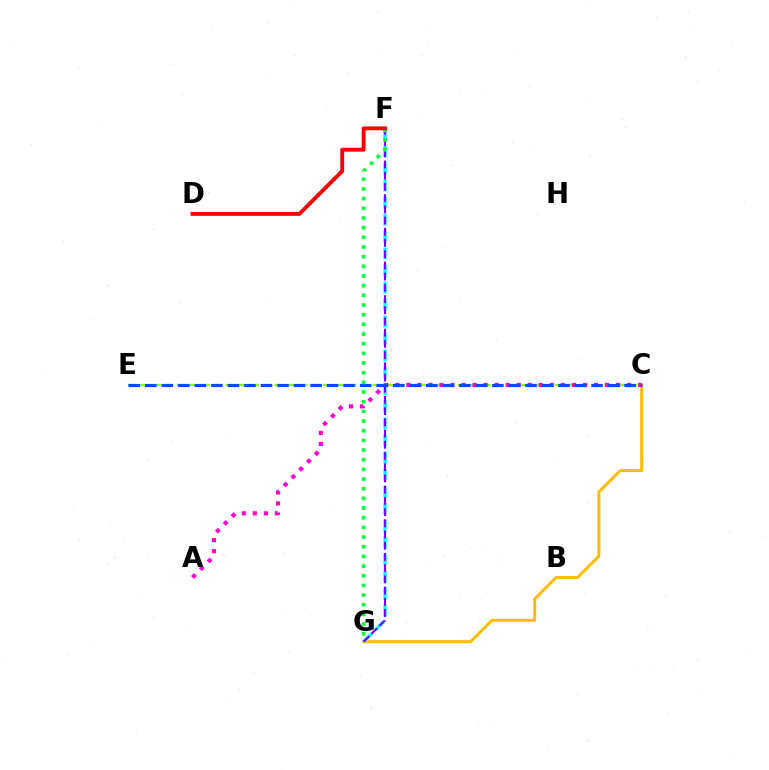{('C', 'G'): [{'color': '#ffbd00', 'line_style': 'solid', 'thickness': 2.17}], ('F', 'G'): [{'color': '#00fff6', 'line_style': 'dashed', 'thickness': 2.31}, {'color': '#7200ff', 'line_style': 'dashed', 'thickness': 1.52}, {'color': '#00ff39', 'line_style': 'dotted', 'thickness': 2.63}], ('C', 'E'): [{'color': '#84ff00', 'line_style': 'dashed', 'thickness': 1.66}, {'color': '#004bff', 'line_style': 'dashed', 'thickness': 2.25}], ('A', 'C'): [{'color': '#ff00cf', 'line_style': 'dotted', 'thickness': 3.0}], ('D', 'F'): [{'color': '#ff0000', 'line_style': 'solid', 'thickness': 2.79}]}